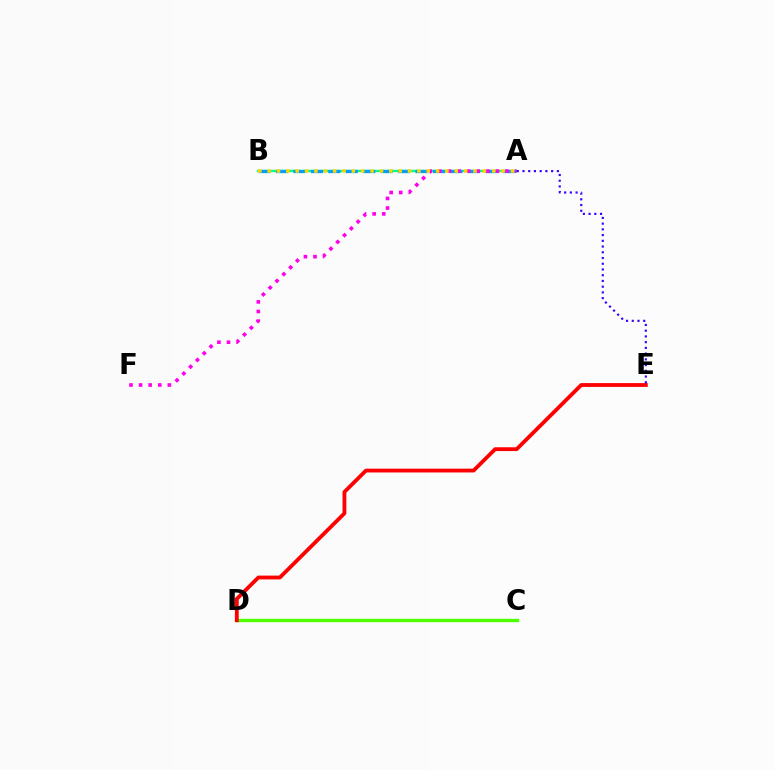{('C', 'D'): [{'color': '#4fff00', 'line_style': 'solid', 'thickness': 2.44}], ('A', 'B'): [{'color': '#00ff86', 'line_style': 'solid', 'thickness': 1.69}, {'color': '#009eff', 'line_style': 'dashed', 'thickness': 2.37}, {'color': '#ffd500', 'line_style': 'dotted', 'thickness': 2.54}], ('D', 'E'): [{'color': '#ff0000', 'line_style': 'solid', 'thickness': 2.75}], ('A', 'F'): [{'color': '#ff00ed', 'line_style': 'dotted', 'thickness': 2.61}], ('A', 'E'): [{'color': '#3700ff', 'line_style': 'dotted', 'thickness': 1.56}]}